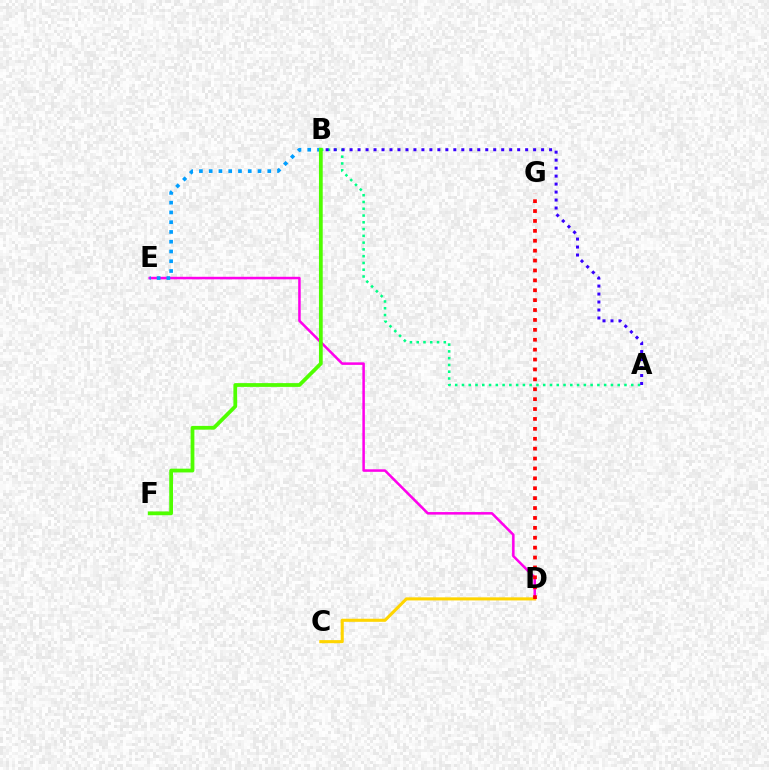{('D', 'E'): [{'color': '#ff00ed', 'line_style': 'solid', 'thickness': 1.82}], ('C', 'D'): [{'color': '#ffd500', 'line_style': 'solid', 'thickness': 2.22}], ('A', 'B'): [{'color': '#00ff86', 'line_style': 'dotted', 'thickness': 1.84}, {'color': '#3700ff', 'line_style': 'dotted', 'thickness': 2.17}], ('B', 'E'): [{'color': '#009eff', 'line_style': 'dotted', 'thickness': 2.65}], ('B', 'F'): [{'color': '#4fff00', 'line_style': 'solid', 'thickness': 2.71}], ('D', 'G'): [{'color': '#ff0000', 'line_style': 'dotted', 'thickness': 2.69}]}